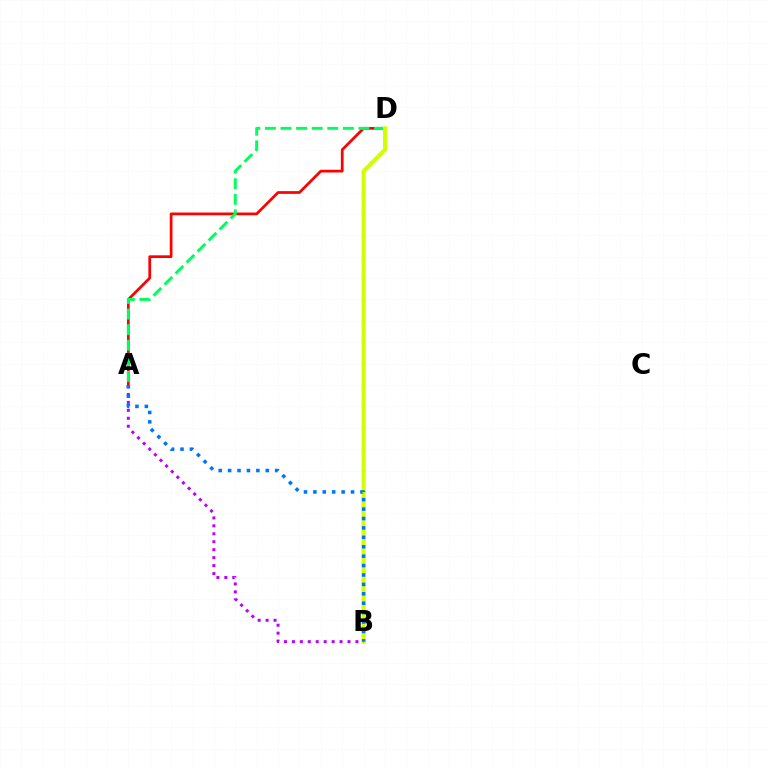{('A', 'D'): [{'color': '#ff0000', 'line_style': 'solid', 'thickness': 1.97}, {'color': '#00ff5c', 'line_style': 'dashed', 'thickness': 2.12}], ('B', 'D'): [{'color': '#d1ff00', 'line_style': 'solid', 'thickness': 2.91}], ('A', 'B'): [{'color': '#b900ff', 'line_style': 'dotted', 'thickness': 2.16}, {'color': '#0074ff', 'line_style': 'dotted', 'thickness': 2.56}]}